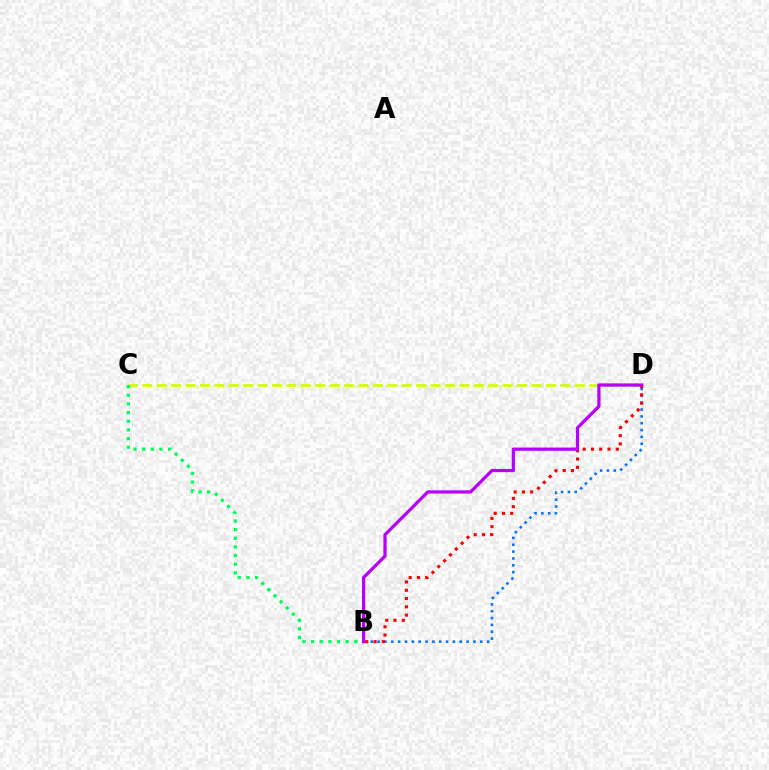{('B', 'D'): [{'color': '#0074ff', 'line_style': 'dotted', 'thickness': 1.86}, {'color': '#ff0000', 'line_style': 'dotted', 'thickness': 2.25}, {'color': '#b900ff', 'line_style': 'solid', 'thickness': 2.32}], ('C', 'D'): [{'color': '#d1ff00', 'line_style': 'dashed', 'thickness': 1.96}], ('B', 'C'): [{'color': '#00ff5c', 'line_style': 'dotted', 'thickness': 2.35}]}